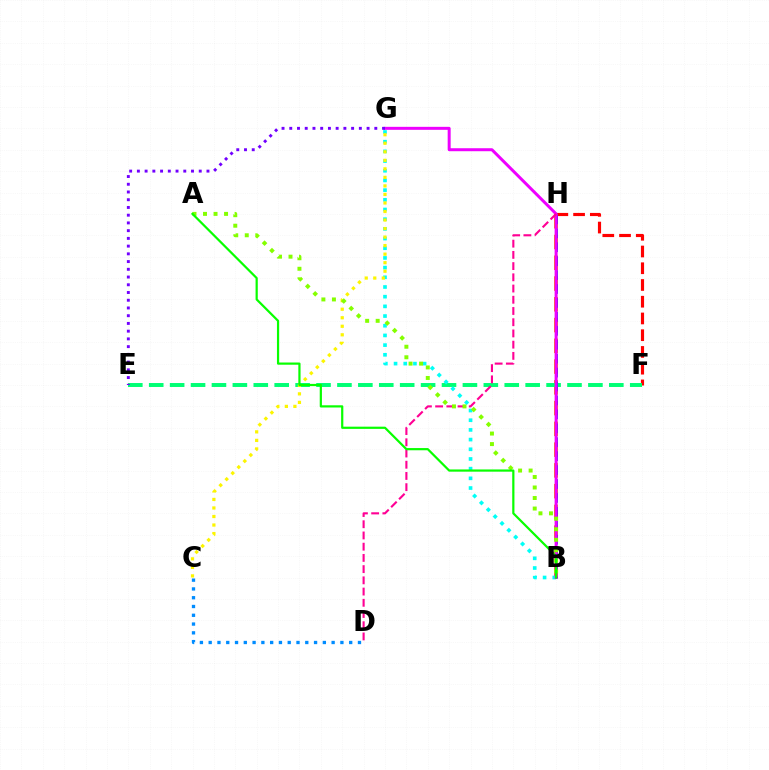{('F', 'H'): [{'color': '#ff0000', 'line_style': 'dashed', 'thickness': 2.27}], ('B', 'H'): [{'color': '#ff7c00', 'line_style': 'dashed', 'thickness': 2.82}, {'color': '#0010ff', 'line_style': 'dashed', 'thickness': 1.89}], ('E', 'F'): [{'color': '#00ff74', 'line_style': 'dashed', 'thickness': 2.84}], ('B', 'G'): [{'color': '#00fff6', 'line_style': 'dotted', 'thickness': 2.63}, {'color': '#ee00ff', 'line_style': 'solid', 'thickness': 2.15}], ('C', 'D'): [{'color': '#008cff', 'line_style': 'dotted', 'thickness': 2.39}], ('C', 'G'): [{'color': '#fcf500', 'line_style': 'dotted', 'thickness': 2.32}], ('D', 'H'): [{'color': '#ff0094', 'line_style': 'dashed', 'thickness': 1.52}], ('A', 'B'): [{'color': '#84ff00', 'line_style': 'dotted', 'thickness': 2.86}, {'color': '#08ff00', 'line_style': 'solid', 'thickness': 1.59}], ('E', 'G'): [{'color': '#7200ff', 'line_style': 'dotted', 'thickness': 2.1}]}